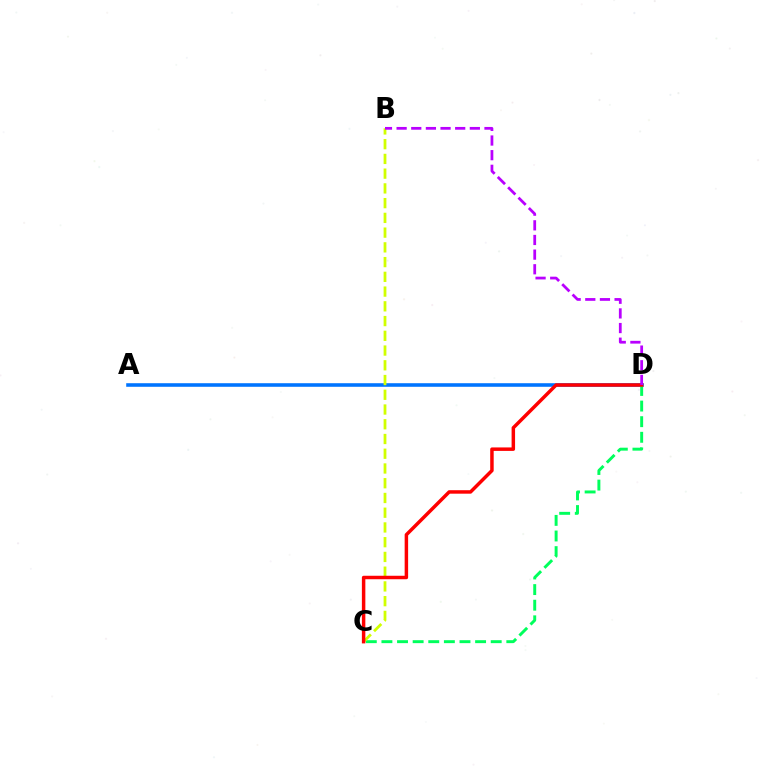{('A', 'D'): [{'color': '#0074ff', 'line_style': 'solid', 'thickness': 2.58}], ('C', 'D'): [{'color': '#00ff5c', 'line_style': 'dashed', 'thickness': 2.12}, {'color': '#ff0000', 'line_style': 'solid', 'thickness': 2.5}], ('B', 'C'): [{'color': '#d1ff00', 'line_style': 'dashed', 'thickness': 2.0}], ('B', 'D'): [{'color': '#b900ff', 'line_style': 'dashed', 'thickness': 1.99}]}